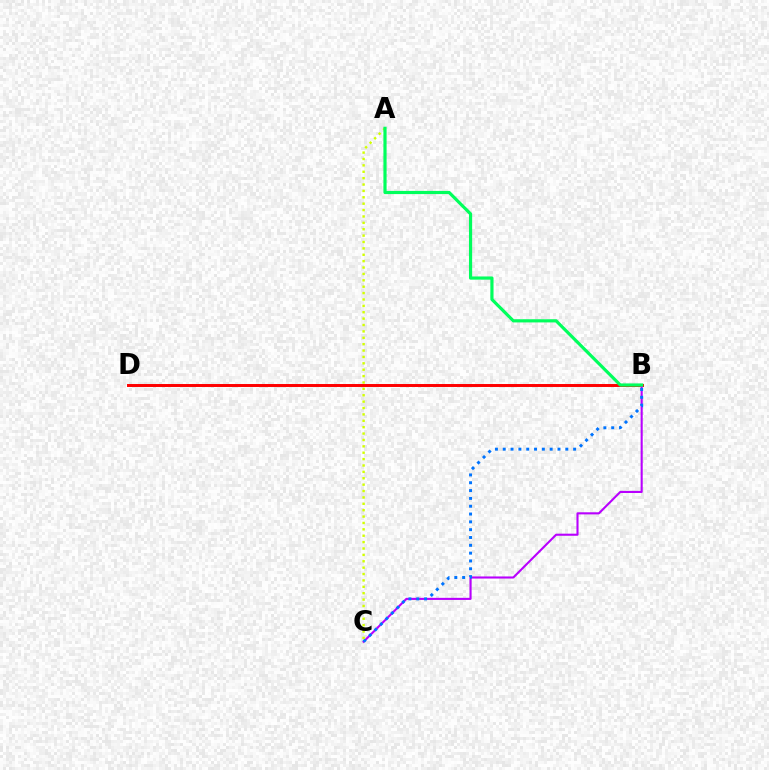{('B', 'D'): [{'color': '#ff0000', 'line_style': 'solid', 'thickness': 2.13}], ('B', 'C'): [{'color': '#b900ff', 'line_style': 'solid', 'thickness': 1.51}, {'color': '#0074ff', 'line_style': 'dotted', 'thickness': 2.12}], ('A', 'C'): [{'color': '#d1ff00', 'line_style': 'dotted', 'thickness': 1.73}], ('A', 'B'): [{'color': '#00ff5c', 'line_style': 'solid', 'thickness': 2.29}]}